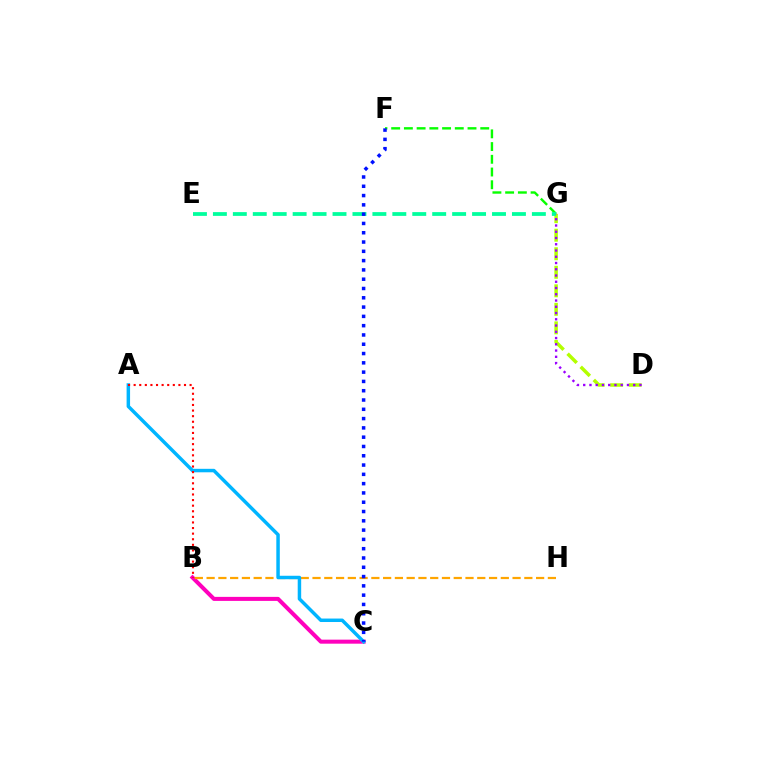{('D', 'G'): [{'color': '#b3ff00', 'line_style': 'dashed', 'thickness': 2.52}, {'color': '#9b00ff', 'line_style': 'dotted', 'thickness': 1.7}], ('F', 'G'): [{'color': '#08ff00', 'line_style': 'dashed', 'thickness': 1.73}], ('E', 'G'): [{'color': '#00ff9d', 'line_style': 'dashed', 'thickness': 2.71}], ('B', 'C'): [{'color': '#ff00bd', 'line_style': 'solid', 'thickness': 2.9}], ('B', 'H'): [{'color': '#ffa500', 'line_style': 'dashed', 'thickness': 1.6}], ('A', 'C'): [{'color': '#00b5ff', 'line_style': 'solid', 'thickness': 2.5}], ('C', 'F'): [{'color': '#0010ff', 'line_style': 'dotted', 'thickness': 2.52}], ('A', 'B'): [{'color': '#ff0000', 'line_style': 'dotted', 'thickness': 1.52}]}